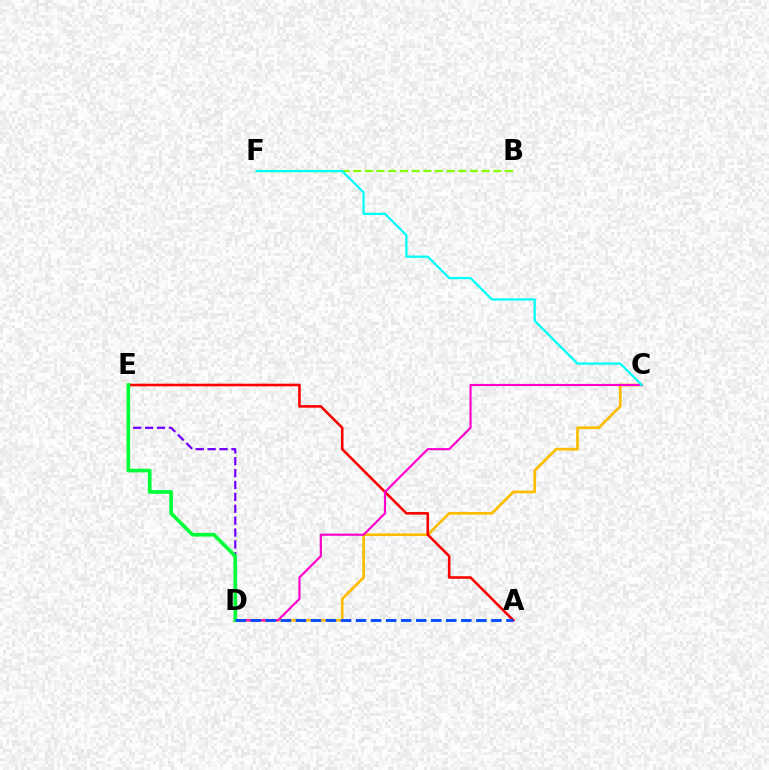{('C', 'D'): [{'color': '#ffbd00', 'line_style': 'solid', 'thickness': 1.93}, {'color': '#ff00cf', 'line_style': 'solid', 'thickness': 1.55}], ('D', 'E'): [{'color': '#7200ff', 'line_style': 'dashed', 'thickness': 1.62}, {'color': '#00ff39', 'line_style': 'solid', 'thickness': 2.64}], ('A', 'E'): [{'color': '#ff0000', 'line_style': 'solid', 'thickness': 1.86}], ('B', 'F'): [{'color': '#84ff00', 'line_style': 'dashed', 'thickness': 1.59}], ('C', 'F'): [{'color': '#00fff6', 'line_style': 'solid', 'thickness': 1.62}], ('A', 'D'): [{'color': '#004bff', 'line_style': 'dashed', 'thickness': 2.04}]}